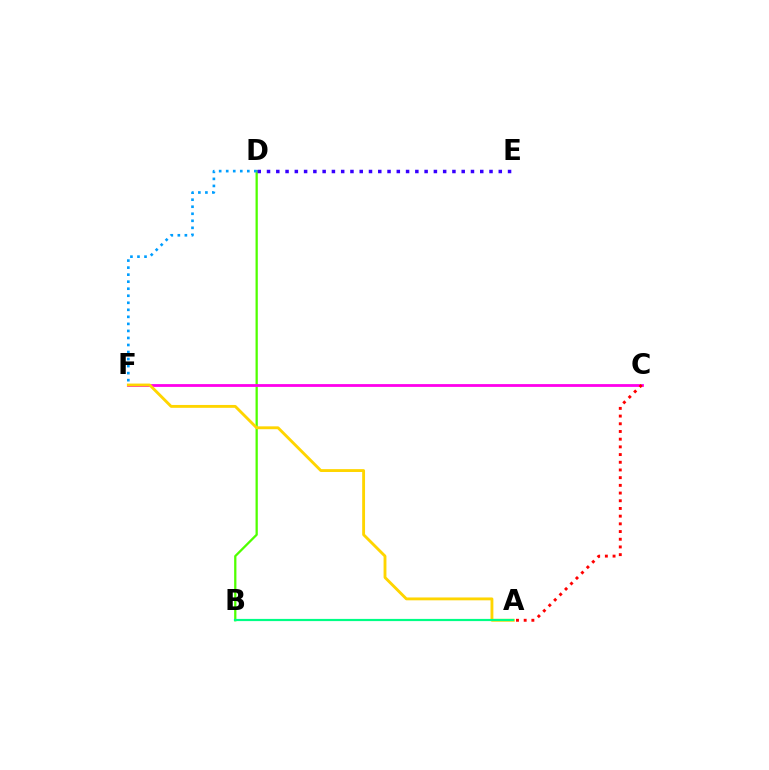{('B', 'D'): [{'color': '#4fff00', 'line_style': 'solid', 'thickness': 1.63}], ('C', 'F'): [{'color': '#ff00ed', 'line_style': 'solid', 'thickness': 2.01}], ('A', 'C'): [{'color': '#ff0000', 'line_style': 'dotted', 'thickness': 2.09}], ('A', 'F'): [{'color': '#ffd500', 'line_style': 'solid', 'thickness': 2.06}], ('D', 'E'): [{'color': '#3700ff', 'line_style': 'dotted', 'thickness': 2.52}], ('D', 'F'): [{'color': '#009eff', 'line_style': 'dotted', 'thickness': 1.91}], ('A', 'B'): [{'color': '#00ff86', 'line_style': 'solid', 'thickness': 1.58}]}